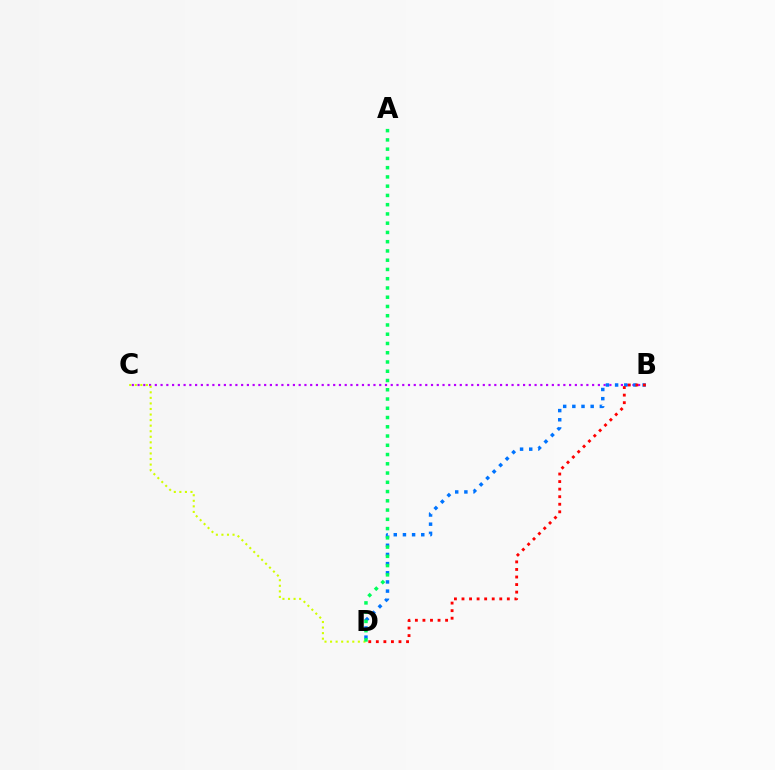{('B', 'C'): [{'color': '#b900ff', 'line_style': 'dotted', 'thickness': 1.56}], ('C', 'D'): [{'color': '#d1ff00', 'line_style': 'dotted', 'thickness': 1.51}], ('B', 'D'): [{'color': '#0074ff', 'line_style': 'dotted', 'thickness': 2.49}, {'color': '#ff0000', 'line_style': 'dotted', 'thickness': 2.05}], ('A', 'D'): [{'color': '#00ff5c', 'line_style': 'dotted', 'thickness': 2.51}]}